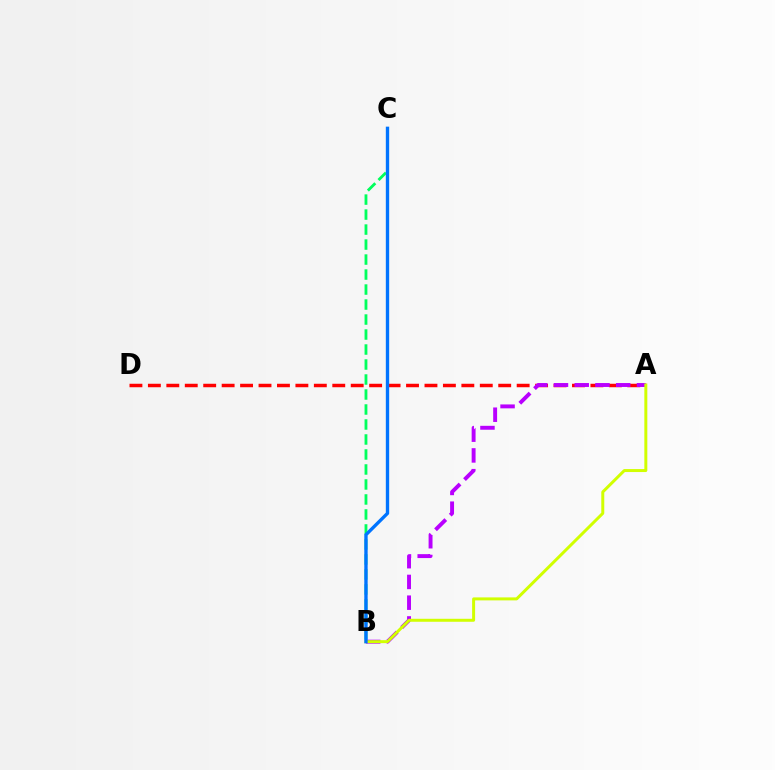{('A', 'D'): [{'color': '#ff0000', 'line_style': 'dashed', 'thickness': 2.5}], ('B', 'C'): [{'color': '#00ff5c', 'line_style': 'dashed', 'thickness': 2.04}, {'color': '#0074ff', 'line_style': 'solid', 'thickness': 2.42}], ('A', 'B'): [{'color': '#b900ff', 'line_style': 'dashed', 'thickness': 2.82}, {'color': '#d1ff00', 'line_style': 'solid', 'thickness': 2.15}]}